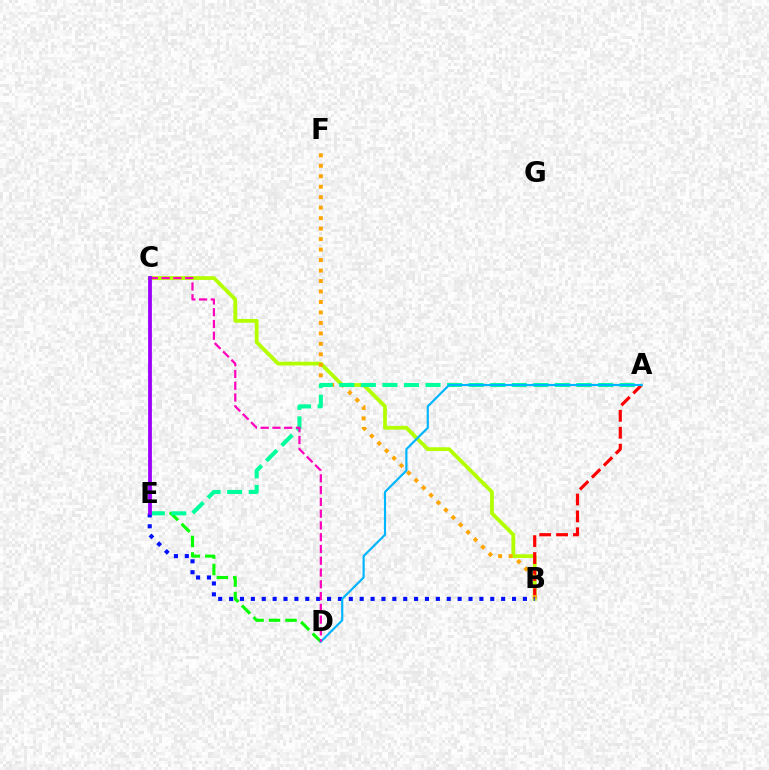{('D', 'E'): [{'color': '#08ff00', 'line_style': 'dashed', 'thickness': 2.24}], ('B', 'C'): [{'color': '#b3ff00', 'line_style': 'solid', 'thickness': 2.72}], ('A', 'B'): [{'color': '#ff0000', 'line_style': 'dashed', 'thickness': 2.3}], ('B', 'F'): [{'color': '#ffa500', 'line_style': 'dotted', 'thickness': 2.85}], ('A', 'E'): [{'color': '#00ff9d', 'line_style': 'dashed', 'thickness': 2.93}], ('B', 'E'): [{'color': '#0010ff', 'line_style': 'dotted', 'thickness': 2.96}], ('A', 'D'): [{'color': '#00b5ff', 'line_style': 'solid', 'thickness': 1.56}], ('C', 'D'): [{'color': '#ff00bd', 'line_style': 'dashed', 'thickness': 1.6}], ('C', 'E'): [{'color': '#9b00ff', 'line_style': 'solid', 'thickness': 2.73}]}